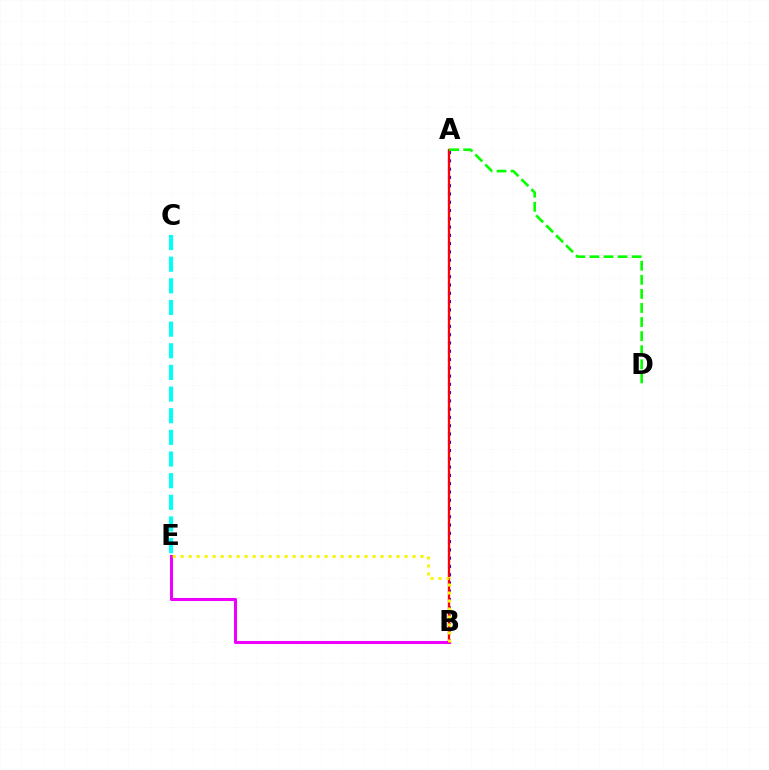{('A', 'B'): [{'color': '#0010ff', 'line_style': 'dotted', 'thickness': 2.25}, {'color': '#ff0000', 'line_style': 'solid', 'thickness': 1.66}], ('B', 'E'): [{'color': '#ee00ff', 'line_style': 'solid', 'thickness': 2.2}, {'color': '#fcf500', 'line_style': 'dotted', 'thickness': 2.17}], ('C', 'E'): [{'color': '#00fff6', 'line_style': 'dashed', 'thickness': 2.94}], ('A', 'D'): [{'color': '#08ff00', 'line_style': 'dashed', 'thickness': 1.91}]}